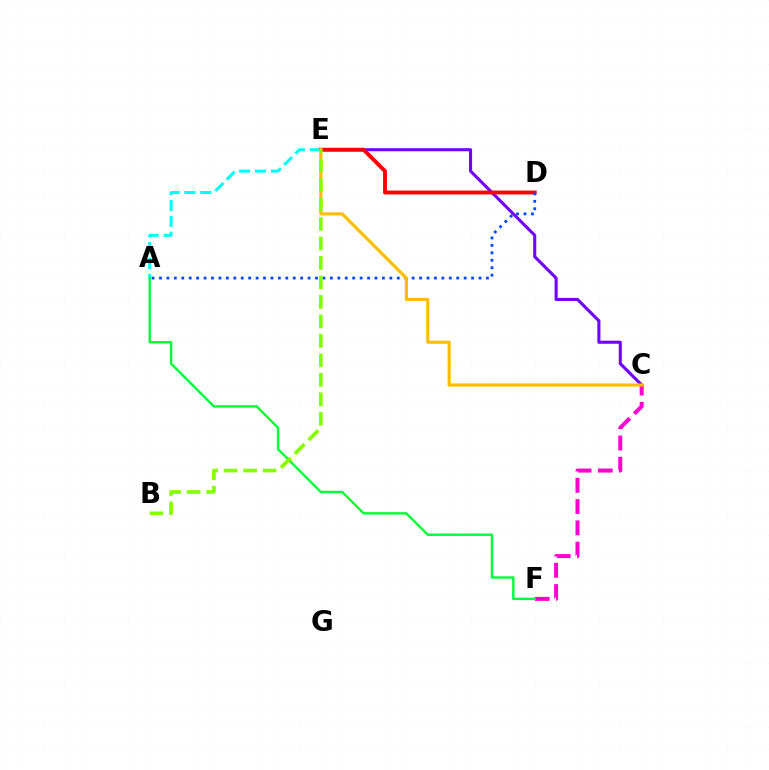{('C', 'E'): [{'color': '#7200ff', 'line_style': 'solid', 'thickness': 2.21}, {'color': '#ffbd00', 'line_style': 'solid', 'thickness': 2.27}], ('C', 'F'): [{'color': '#ff00cf', 'line_style': 'dashed', 'thickness': 2.89}], ('A', 'E'): [{'color': '#00fff6', 'line_style': 'dashed', 'thickness': 2.16}], ('D', 'E'): [{'color': '#ff0000', 'line_style': 'solid', 'thickness': 2.8}], ('A', 'F'): [{'color': '#00ff39', 'line_style': 'solid', 'thickness': 1.73}], ('A', 'D'): [{'color': '#004bff', 'line_style': 'dotted', 'thickness': 2.02}], ('B', 'E'): [{'color': '#84ff00', 'line_style': 'dashed', 'thickness': 2.65}]}